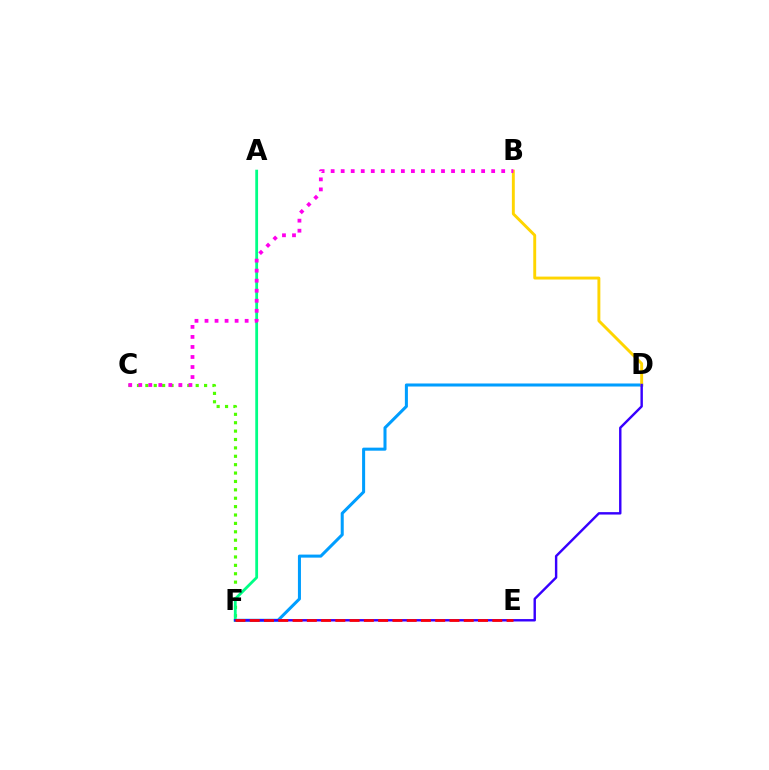{('D', 'F'): [{'color': '#009eff', 'line_style': 'solid', 'thickness': 2.18}, {'color': '#3700ff', 'line_style': 'solid', 'thickness': 1.74}], ('C', 'F'): [{'color': '#4fff00', 'line_style': 'dotted', 'thickness': 2.28}], ('A', 'F'): [{'color': '#00ff86', 'line_style': 'solid', 'thickness': 2.01}], ('B', 'D'): [{'color': '#ffd500', 'line_style': 'solid', 'thickness': 2.1}], ('B', 'C'): [{'color': '#ff00ed', 'line_style': 'dotted', 'thickness': 2.73}], ('E', 'F'): [{'color': '#ff0000', 'line_style': 'dashed', 'thickness': 1.94}]}